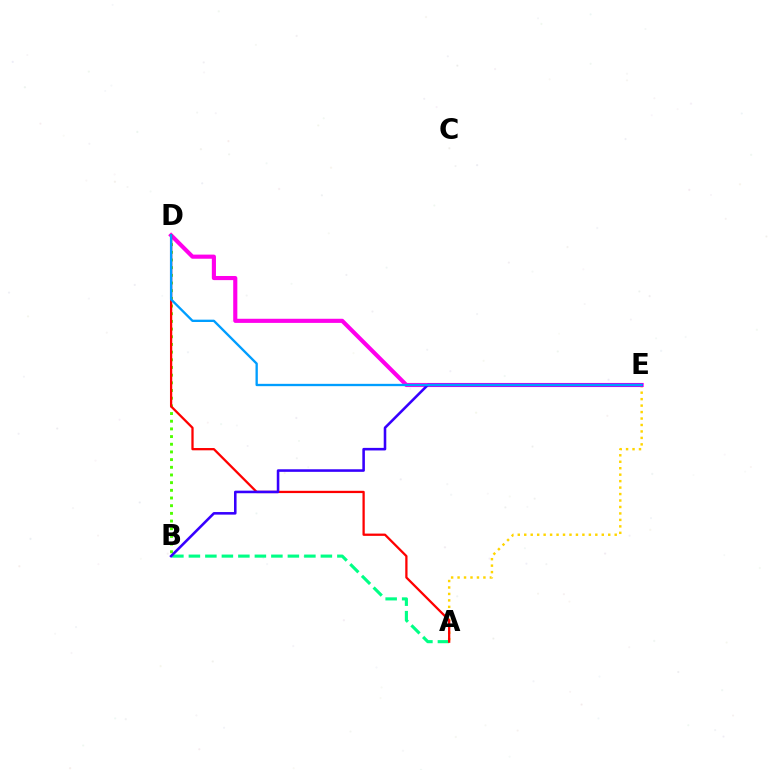{('B', 'D'): [{'color': '#4fff00', 'line_style': 'dotted', 'thickness': 2.09}], ('A', 'E'): [{'color': '#ffd500', 'line_style': 'dotted', 'thickness': 1.76}], ('D', 'E'): [{'color': '#ff00ed', 'line_style': 'solid', 'thickness': 2.97}, {'color': '#009eff', 'line_style': 'solid', 'thickness': 1.68}], ('A', 'B'): [{'color': '#00ff86', 'line_style': 'dashed', 'thickness': 2.24}], ('A', 'D'): [{'color': '#ff0000', 'line_style': 'solid', 'thickness': 1.64}], ('B', 'E'): [{'color': '#3700ff', 'line_style': 'solid', 'thickness': 1.85}]}